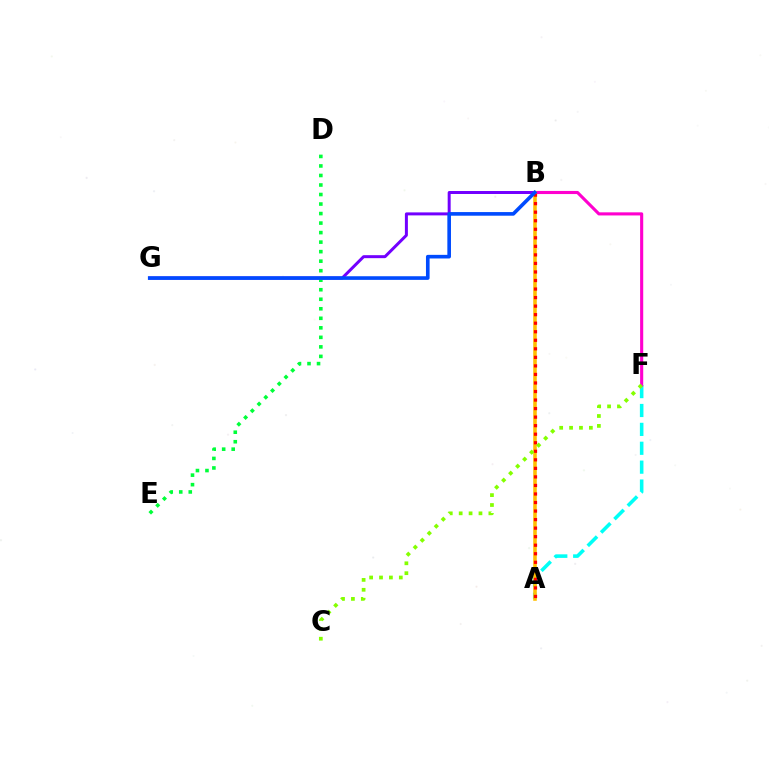{('A', 'F'): [{'color': '#00fff6', 'line_style': 'dashed', 'thickness': 2.57}], ('B', 'F'): [{'color': '#ff00cf', 'line_style': 'solid', 'thickness': 2.24}], ('B', 'G'): [{'color': '#7200ff', 'line_style': 'solid', 'thickness': 2.15}, {'color': '#004bff', 'line_style': 'solid', 'thickness': 2.61}], ('A', 'B'): [{'color': '#ffbd00', 'line_style': 'solid', 'thickness': 2.57}, {'color': '#ff0000', 'line_style': 'dotted', 'thickness': 2.32}], ('D', 'E'): [{'color': '#00ff39', 'line_style': 'dotted', 'thickness': 2.59}], ('C', 'F'): [{'color': '#84ff00', 'line_style': 'dotted', 'thickness': 2.69}]}